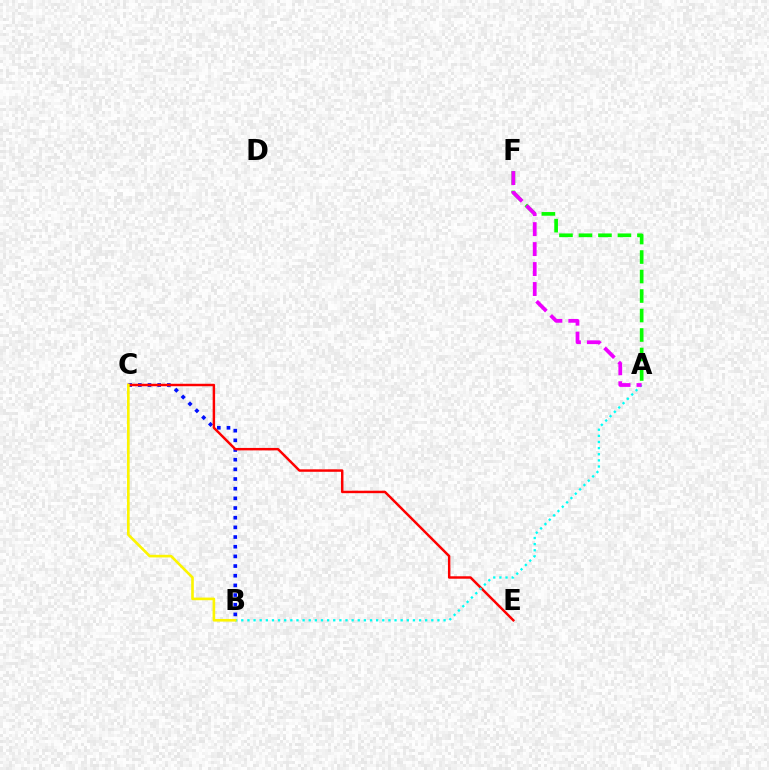{('B', 'C'): [{'color': '#0010ff', 'line_style': 'dotted', 'thickness': 2.63}, {'color': '#fcf500', 'line_style': 'solid', 'thickness': 1.9}], ('C', 'E'): [{'color': '#ff0000', 'line_style': 'solid', 'thickness': 1.77}], ('A', 'B'): [{'color': '#00fff6', 'line_style': 'dotted', 'thickness': 1.67}], ('A', 'F'): [{'color': '#08ff00', 'line_style': 'dashed', 'thickness': 2.65}, {'color': '#ee00ff', 'line_style': 'dashed', 'thickness': 2.71}]}